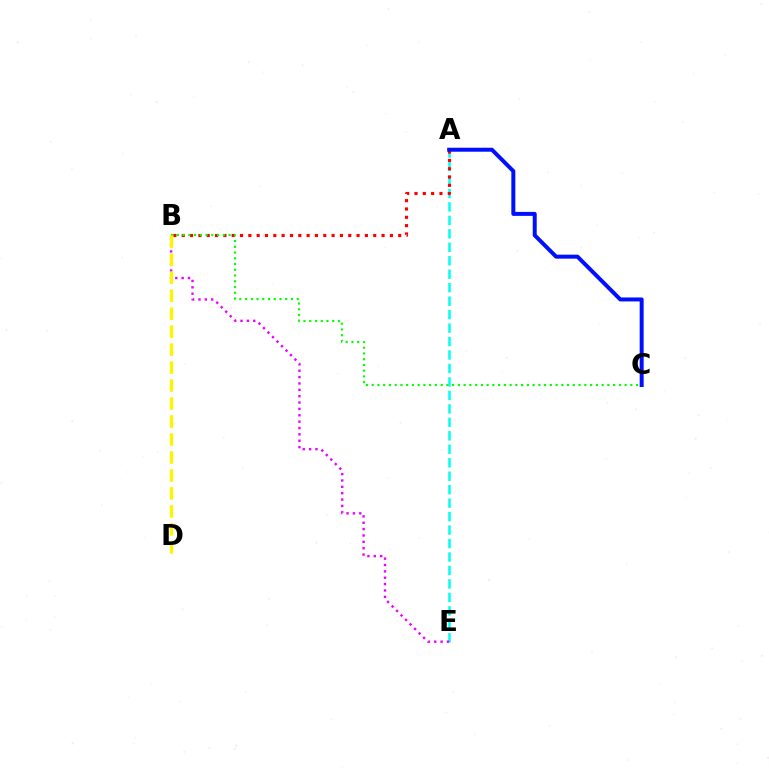{('A', 'E'): [{'color': '#00fff6', 'line_style': 'dashed', 'thickness': 1.83}], ('A', 'B'): [{'color': '#ff0000', 'line_style': 'dotted', 'thickness': 2.26}], ('B', 'C'): [{'color': '#08ff00', 'line_style': 'dotted', 'thickness': 1.56}], ('B', 'E'): [{'color': '#ee00ff', 'line_style': 'dotted', 'thickness': 1.73}], ('B', 'D'): [{'color': '#fcf500', 'line_style': 'dashed', 'thickness': 2.44}], ('A', 'C'): [{'color': '#0010ff', 'line_style': 'solid', 'thickness': 2.87}]}